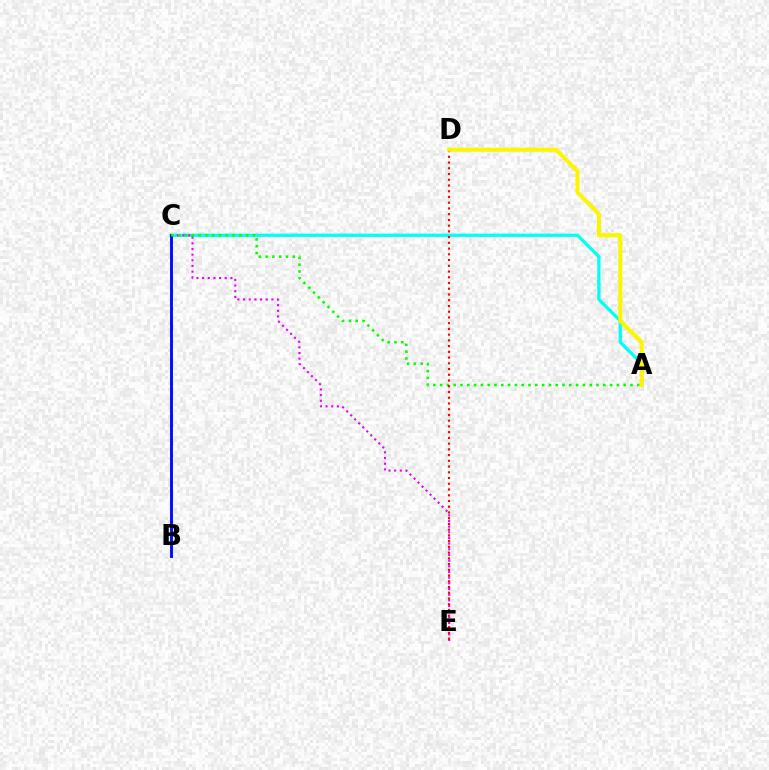{('A', 'C'): [{'color': '#00fff6', 'line_style': 'solid', 'thickness': 2.35}, {'color': '#08ff00', 'line_style': 'dotted', 'thickness': 1.85}], ('C', 'E'): [{'color': '#ee00ff', 'line_style': 'dotted', 'thickness': 1.54}], ('B', 'C'): [{'color': '#0010ff', 'line_style': 'solid', 'thickness': 2.12}], ('D', 'E'): [{'color': '#ff0000', 'line_style': 'dotted', 'thickness': 1.56}], ('A', 'D'): [{'color': '#fcf500', 'line_style': 'solid', 'thickness': 2.92}]}